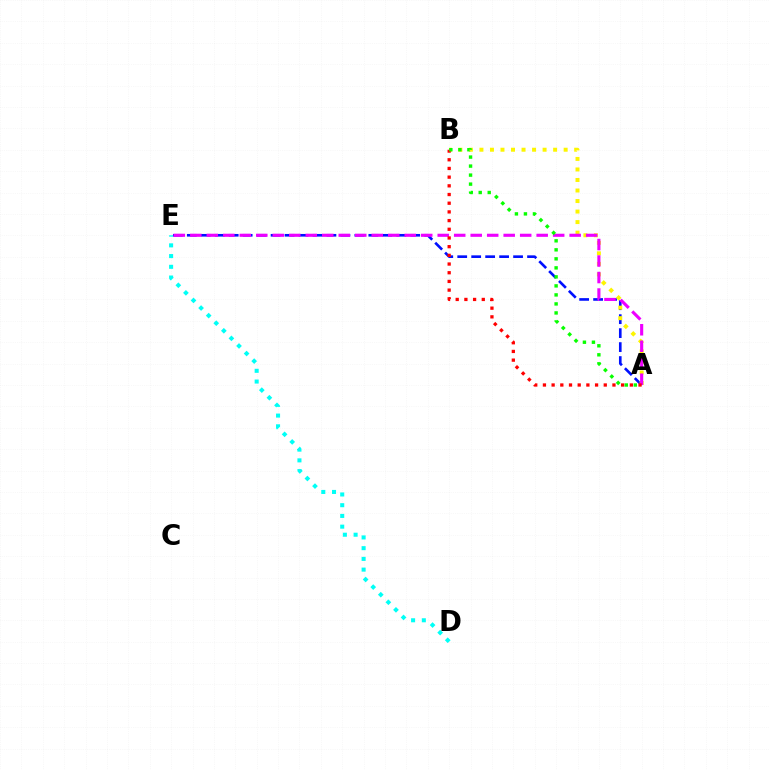{('D', 'E'): [{'color': '#00fff6', 'line_style': 'dotted', 'thickness': 2.91}], ('A', 'E'): [{'color': '#0010ff', 'line_style': 'dashed', 'thickness': 1.9}, {'color': '#ee00ff', 'line_style': 'dashed', 'thickness': 2.24}], ('A', 'B'): [{'color': '#fcf500', 'line_style': 'dotted', 'thickness': 2.86}, {'color': '#ff0000', 'line_style': 'dotted', 'thickness': 2.36}, {'color': '#08ff00', 'line_style': 'dotted', 'thickness': 2.45}]}